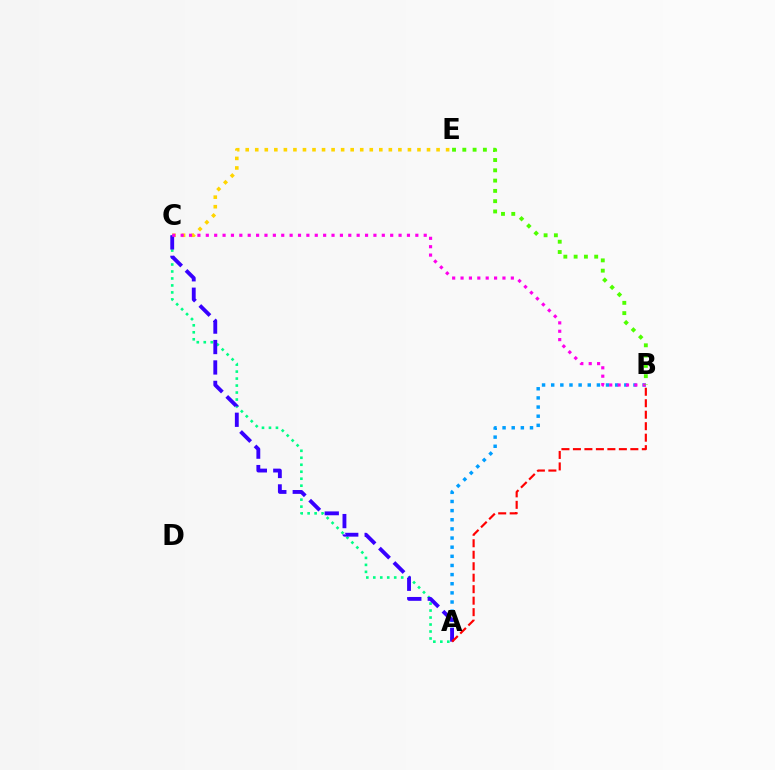{('A', 'C'): [{'color': '#00ff86', 'line_style': 'dotted', 'thickness': 1.9}, {'color': '#3700ff', 'line_style': 'dashed', 'thickness': 2.77}], ('A', 'B'): [{'color': '#009eff', 'line_style': 'dotted', 'thickness': 2.48}, {'color': '#ff0000', 'line_style': 'dashed', 'thickness': 1.56}], ('C', 'E'): [{'color': '#ffd500', 'line_style': 'dotted', 'thickness': 2.59}], ('B', 'C'): [{'color': '#ff00ed', 'line_style': 'dotted', 'thickness': 2.28}], ('B', 'E'): [{'color': '#4fff00', 'line_style': 'dotted', 'thickness': 2.79}]}